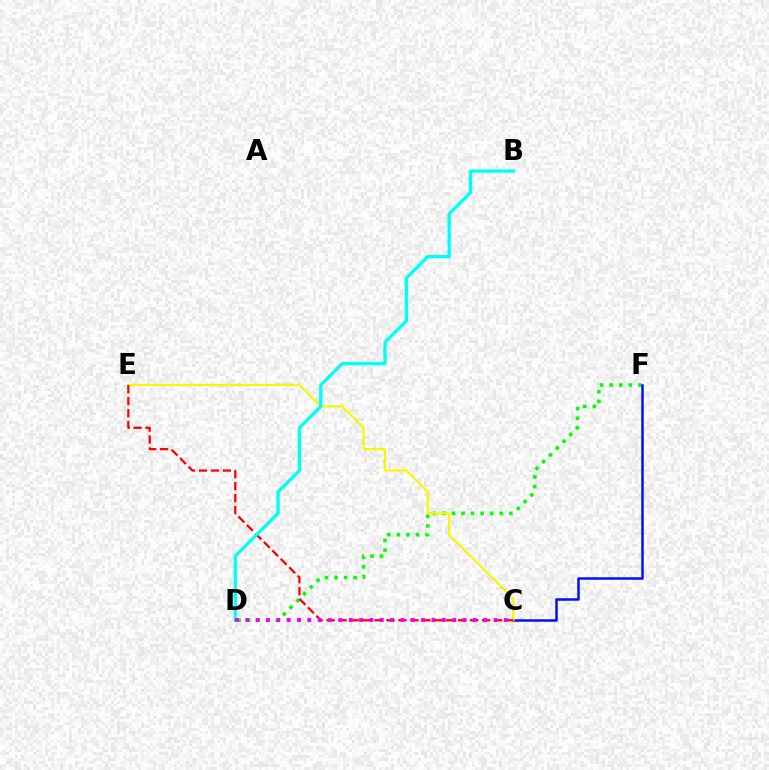{('D', 'F'): [{'color': '#08ff00', 'line_style': 'dotted', 'thickness': 2.6}], ('C', 'F'): [{'color': '#0010ff', 'line_style': 'solid', 'thickness': 1.8}], ('C', 'E'): [{'color': '#fcf500', 'line_style': 'solid', 'thickness': 1.57}, {'color': '#ff0000', 'line_style': 'dashed', 'thickness': 1.62}], ('B', 'D'): [{'color': '#00fff6', 'line_style': 'solid', 'thickness': 2.38}], ('C', 'D'): [{'color': '#ee00ff', 'line_style': 'dotted', 'thickness': 2.81}]}